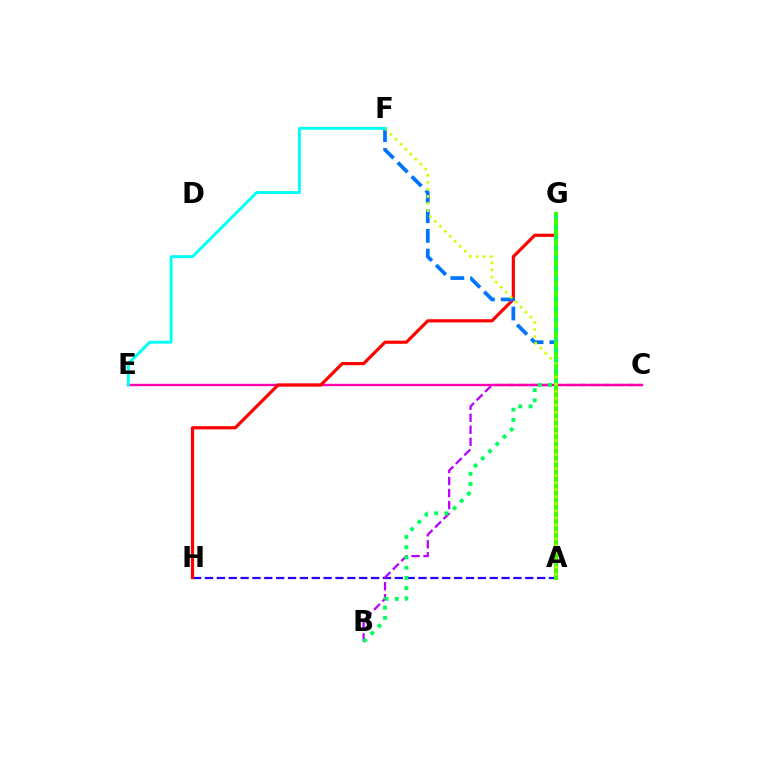{('A', 'G'): [{'color': '#ff9400', 'line_style': 'solid', 'thickness': 1.94}, {'color': '#3dff00', 'line_style': 'solid', 'thickness': 2.86}], ('A', 'H'): [{'color': '#2500ff', 'line_style': 'dashed', 'thickness': 1.61}], ('B', 'C'): [{'color': '#b900ff', 'line_style': 'dashed', 'thickness': 1.63}], ('C', 'E'): [{'color': '#ff00ac', 'line_style': 'solid', 'thickness': 1.73}], ('G', 'H'): [{'color': '#ff0000', 'line_style': 'solid', 'thickness': 2.28}], ('A', 'F'): [{'color': '#0074ff', 'line_style': 'dashed', 'thickness': 2.68}, {'color': '#d1ff00', 'line_style': 'dotted', 'thickness': 1.91}], ('B', 'G'): [{'color': '#00ff5c', 'line_style': 'dotted', 'thickness': 2.78}], ('E', 'F'): [{'color': '#00fff6', 'line_style': 'solid', 'thickness': 2.1}]}